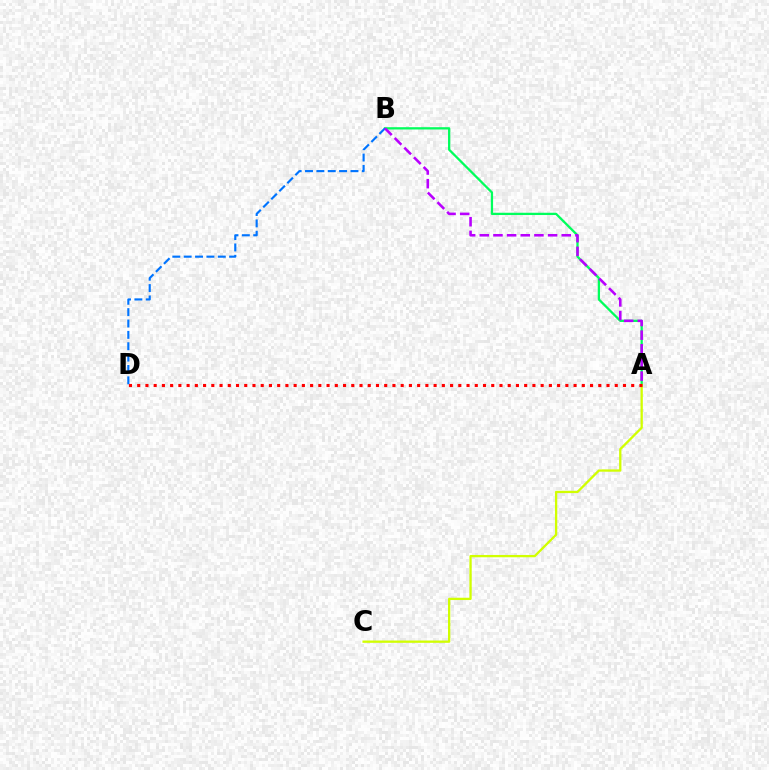{('A', 'B'): [{'color': '#00ff5c', 'line_style': 'solid', 'thickness': 1.64}, {'color': '#b900ff', 'line_style': 'dashed', 'thickness': 1.86}], ('B', 'D'): [{'color': '#0074ff', 'line_style': 'dashed', 'thickness': 1.54}], ('A', 'C'): [{'color': '#d1ff00', 'line_style': 'solid', 'thickness': 1.66}], ('A', 'D'): [{'color': '#ff0000', 'line_style': 'dotted', 'thickness': 2.24}]}